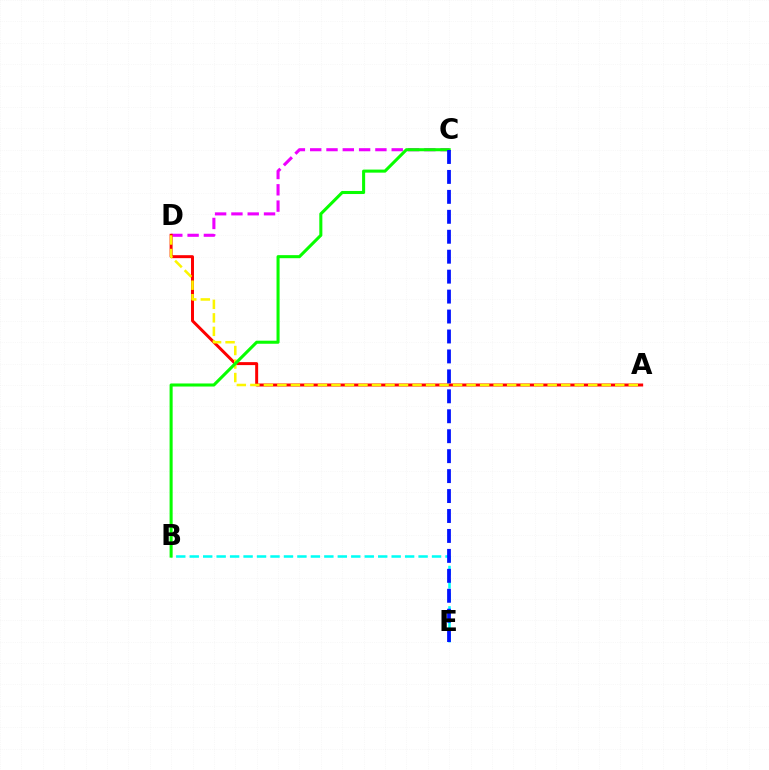{('C', 'D'): [{'color': '#ee00ff', 'line_style': 'dashed', 'thickness': 2.21}], ('A', 'D'): [{'color': '#ff0000', 'line_style': 'solid', 'thickness': 2.14}, {'color': '#fcf500', 'line_style': 'dashed', 'thickness': 1.84}], ('B', 'E'): [{'color': '#00fff6', 'line_style': 'dashed', 'thickness': 1.83}], ('B', 'C'): [{'color': '#08ff00', 'line_style': 'solid', 'thickness': 2.2}], ('C', 'E'): [{'color': '#0010ff', 'line_style': 'dashed', 'thickness': 2.71}]}